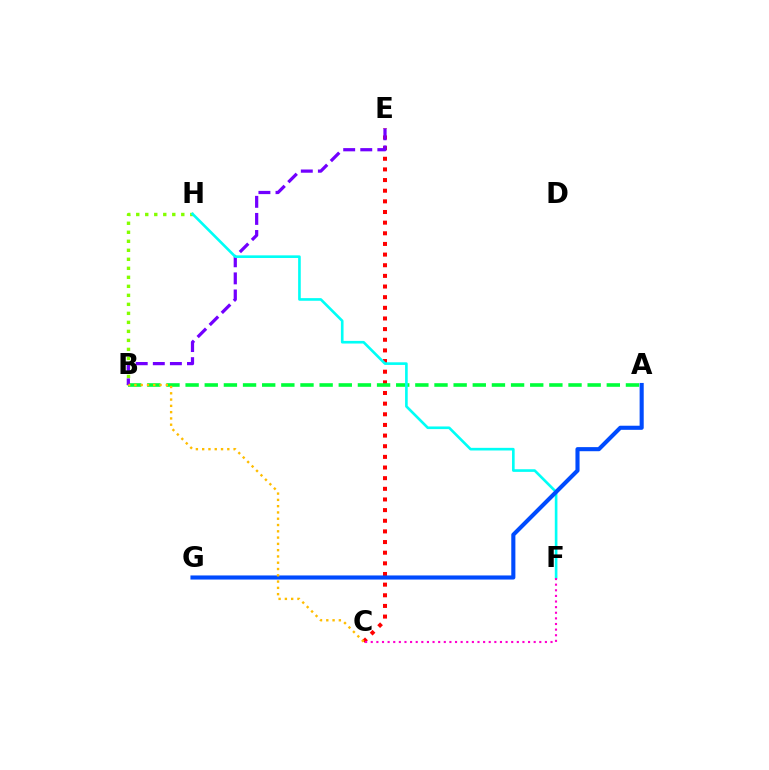{('C', 'E'): [{'color': '#ff0000', 'line_style': 'dotted', 'thickness': 2.89}], ('B', 'H'): [{'color': '#84ff00', 'line_style': 'dotted', 'thickness': 2.45}], ('A', 'B'): [{'color': '#00ff39', 'line_style': 'dashed', 'thickness': 2.6}], ('B', 'E'): [{'color': '#7200ff', 'line_style': 'dashed', 'thickness': 2.32}], ('F', 'H'): [{'color': '#00fff6', 'line_style': 'solid', 'thickness': 1.9}], ('A', 'G'): [{'color': '#004bff', 'line_style': 'solid', 'thickness': 2.95}], ('C', 'F'): [{'color': '#ff00cf', 'line_style': 'dotted', 'thickness': 1.53}], ('B', 'C'): [{'color': '#ffbd00', 'line_style': 'dotted', 'thickness': 1.71}]}